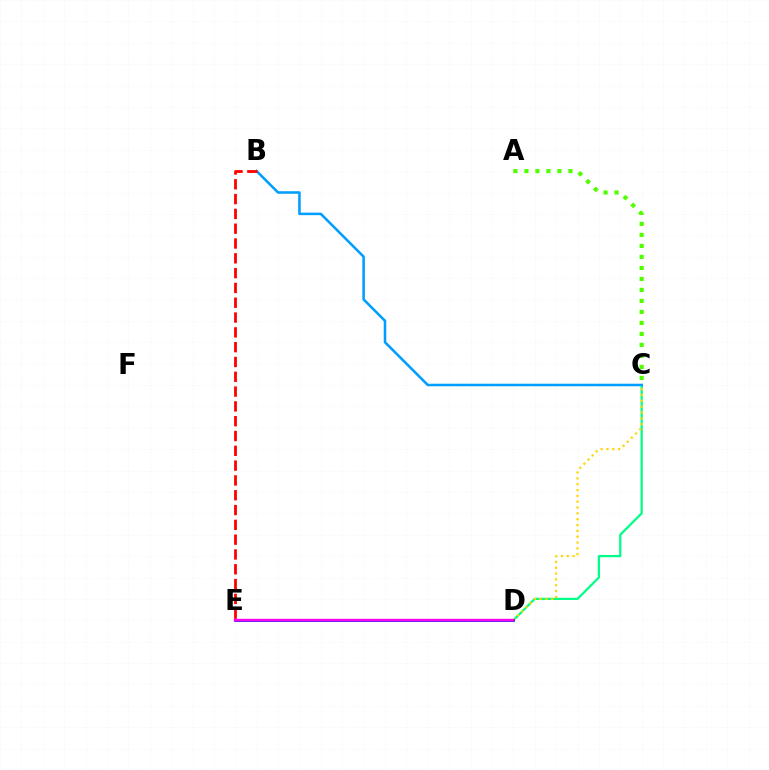{('A', 'C'): [{'color': '#4fff00', 'line_style': 'dotted', 'thickness': 2.99}], ('C', 'D'): [{'color': '#00ff86', 'line_style': 'solid', 'thickness': 1.62}, {'color': '#ffd500', 'line_style': 'dotted', 'thickness': 1.58}], ('B', 'C'): [{'color': '#009eff', 'line_style': 'solid', 'thickness': 1.84}], ('B', 'E'): [{'color': '#ff0000', 'line_style': 'dashed', 'thickness': 2.01}], ('D', 'E'): [{'color': '#3700ff', 'line_style': 'solid', 'thickness': 1.93}, {'color': '#ff00ed', 'line_style': 'solid', 'thickness': 1.69}]}